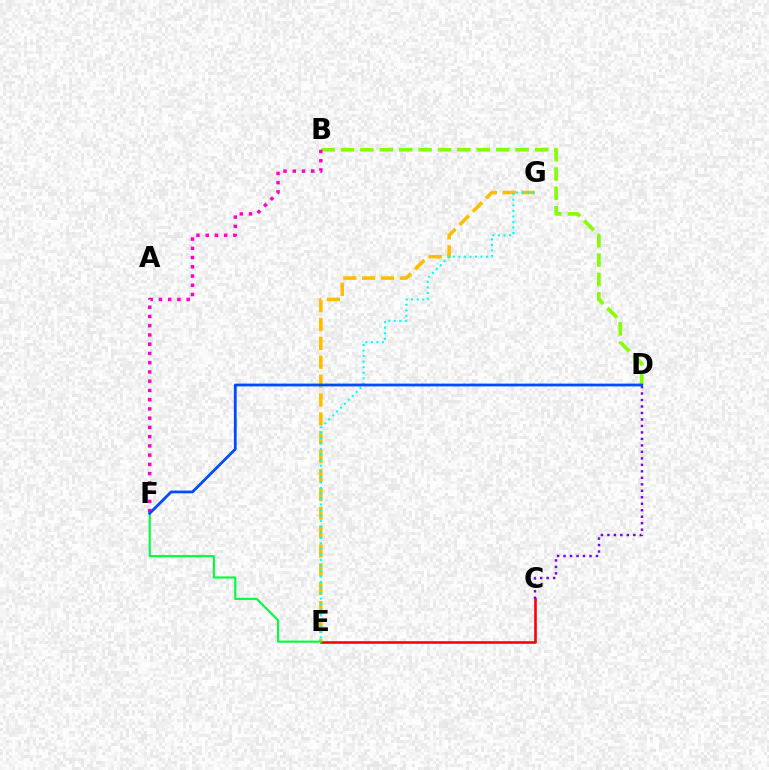{('C', 'E'): [{'color': '#ff0000', 'line_style': 'solid', 'thickness': 1.86}], ('E', 'G'): [{'color': '#ffbd00', 'line_style': 'dashed', 'thickness': 2.56}, {'color': '#00fff6', 'line_style': 'dotted', 'thickness': 1.5}], ('B', 'D'): [{'color': '#84ff00', 'line_style': 'dashed', 'thickness': 2.64}], ('B', 'F'): [{'color': '#ff00cf', 'line_style': 'dotted', 'thickness': 2.51}], ('E', 'F'): [{'color': '#00ff39', 'line_style': 'solid', 'thickness': 1.52}], ('C', 'D'): [{'color': '#7200ff', 'line_style': 'dotted', 'thickness': 1.76}], ('D', 'F'): [{'color': '#004bff', 'line_style': 'solid', 'thickness': 2.0}]}